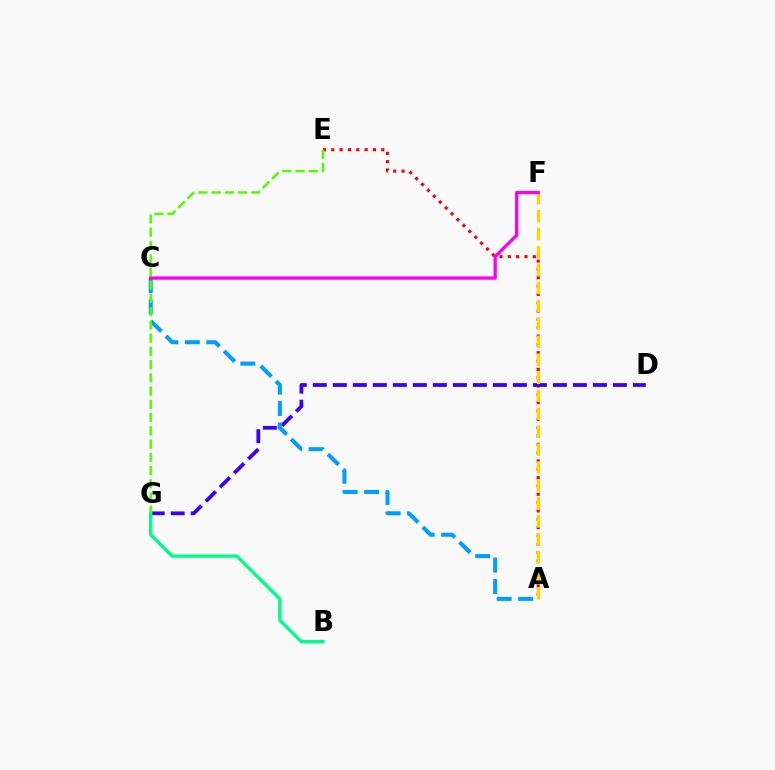{('A', 'E'): [{'color': '#ff0000', 'line_style': 'dotted', 'thickness': 2.26}], ('D', 'G'): [{'color': '#3700ff', 'line_style': 'dashed', 'thickness': 2.72}], ('A', 'F'): [{'color': '#ffd500', 'line_style': 'dashed', 'thickness': 2.44}], ('A', 'C'): [{'color': '#009eff', 'line_style': 'dashed', 'thickness': 2.91}], ('B', 'G'): [{'color': '#00ff86', 'line_style': 'solid', 'thickness': 2.44}], ('E', 'G'): [{'color': '#4fff00', 'line_style': 'dashed', 'thickness': 1.8}], ('C', 'F'): [{'color': '#ff00ed', 'line_style': 'solid', 'thickness': 2.38}]}